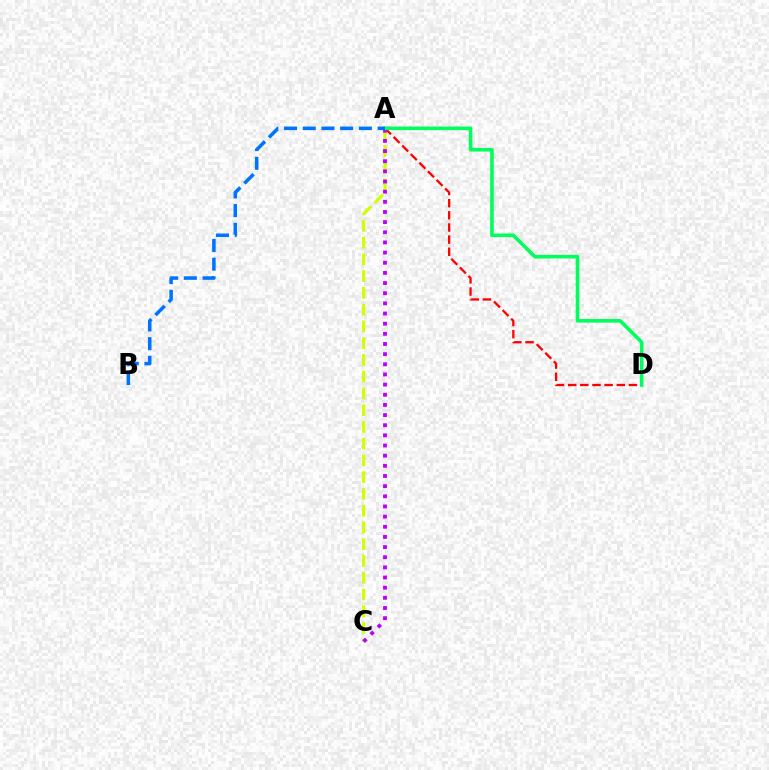{('A', 'D'): [{'color': '#ff0000', 'line_style': 'dashed', 'thickness': 1.65}, {'color': '#00ff5c', 'line_style': 'solid', 'thickness': 2.58}], ('A', 'C'): [{'color': '#d1ff00', 'line_style': 'dashed', 'thickness': 2.28}, {'color': '#b900ff', 'line_style': 'dotted', 'thickness': 2.76}], ('A', 'B'): [{'color': '#0074ff', 'line_style': 'dashed', 'thickness': 2.54}]}